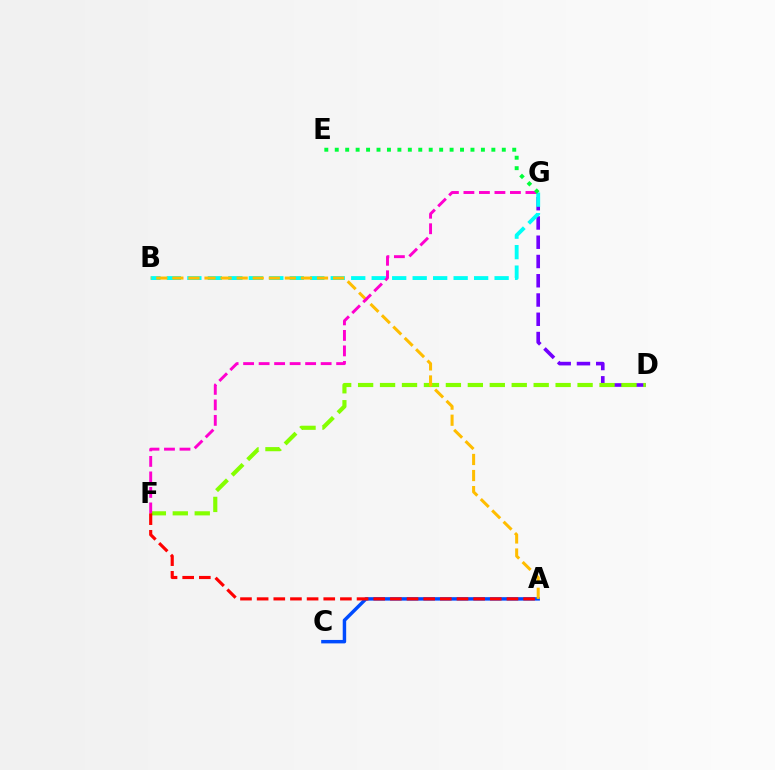{('D', 'G'): [{'color': '#7200ff', 'line_style': 'dashed', 'thickness': 2.62}], ('A', 'C'): [{'color': '#004bff', 'line_style': 'solid', 'thickness': 2.48}], ('B', 'G'): [{'color': '#00fff6', 'line_style': 'dashed', 'thickness': 2.78}], ('D', 'F'): [{'color': '#84ff00', 'line_style': 'dashed', 'thickness': 2.98}], ('A', 'B'): [{'color': '#ffbd00', 'line_style': 'dashed', 'thickness': 2.18}], ('F', 'G'): [{'color': '#ff00cf', 'line_style': 'dashed', 'thickness': 2.11}], ('E', 'G'): [{'color': '#00ff39', 'line_style': 'dotted', 'thickness': 2.84}], ('A', 'F'): [{'color': '#ff0000', 'line_style': 'dashed', 'thickness': 2.26}]}